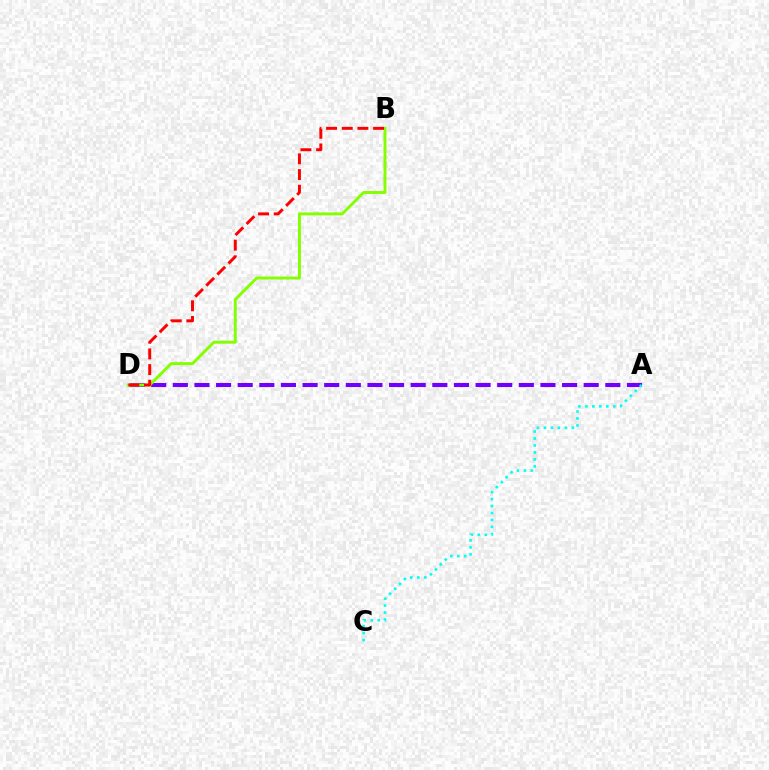{('A', 'D'): [{'color': '#7200ff', 'line_style': 'dashed', 'thickness': 2.94}], ('B', 'D'): [{'color': '#84ff00', 'line_style': 'solid', 'thickness': 2.12}, {'color': '#ff0000', 'line_style': 'dashed', 'thickness': 2.13}], ('A', 'C'): [{'color': '#00fff6', 'line_style': 'dotted', 'thickness': 1.9}]}